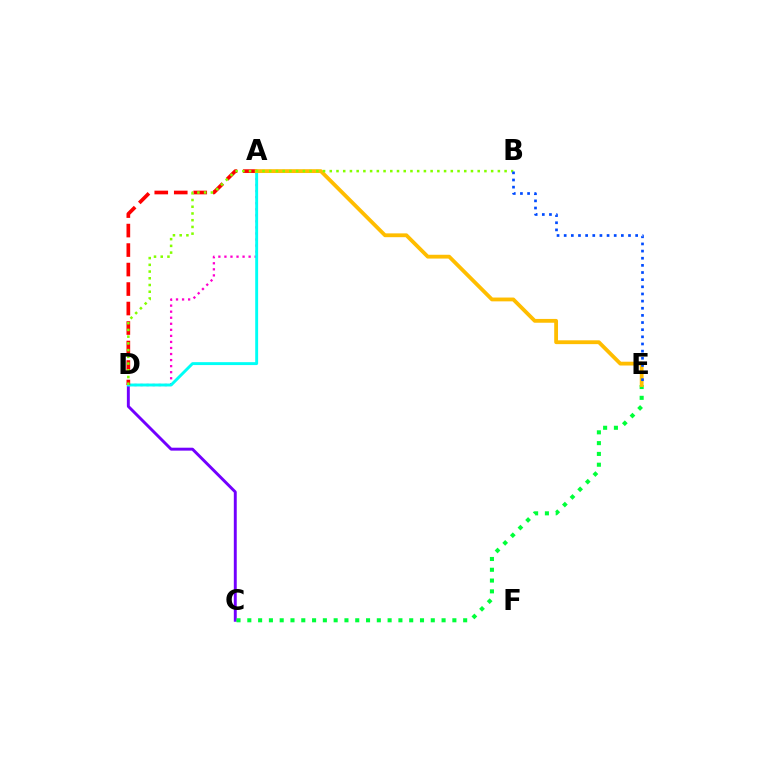{('C', 'D'): [{'color': '#7200ff', 'line_style': 'solid', 'thickness': 2.11}], ('A', 'D'): [{'color': '#ff00cf', 'line_style': 'dotted', 'thickness': 1.64}, {'color': '#00fff6', 'line_style': 'solid', 'thickness': 2.1}, {'color': '#ff0000', 'line_style': 'dashed', 'thickness': 2.65}], ('C', 'E'): [{'color': '#00ff39', 'line_style': 'dotted', 'thickness': 2.93}], ('A', 'E'): [{'color': '#ffbd00', 'line_style': 'solid', 'thickness': 2.74}], ('B', 'D'): [{'color': '#84ff00', 'line_style': 'dotted', 'thickness': 1.83}], ('B', 'E'): [{'color': '#004bff', 'line_style': 'dotted', 'thickness': 1.94}]}